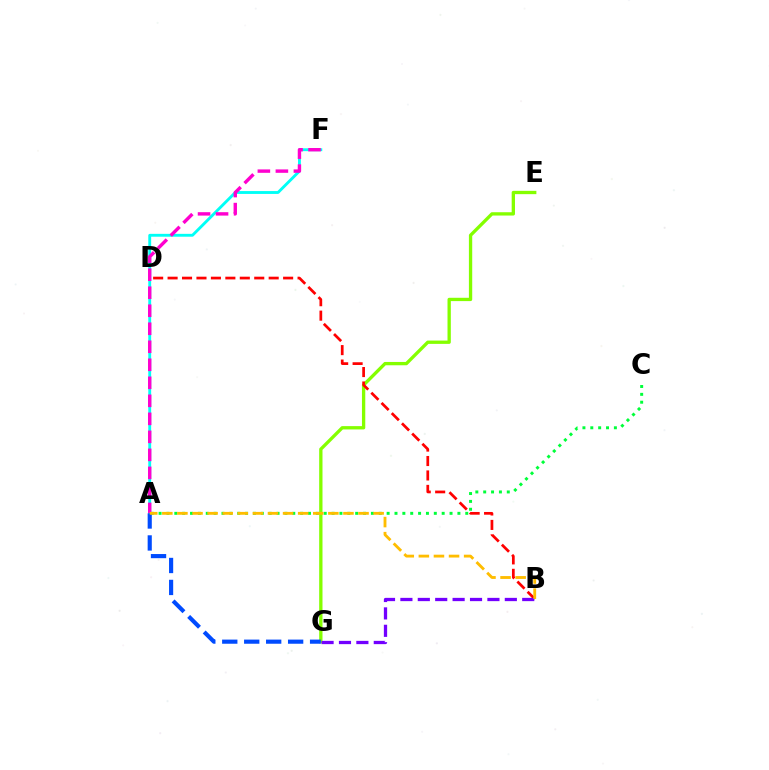{('A', 'C'): [{'color': '#00ff39', 'line_style': 'dotted', 'thickness': 2.14}], ('E', 'G'): [{'color': '#84ff00', 'line_style': 'solid', 'thickness': 2.39}], ('A', 'F'): [{'color': '#00fff6', 'line_style': 'solid', 'thickness': 2.06}, {'color': '#ff00cf', 'line_style': 'dashed', 'thickness': 2.45}], ('B', 'D'): [{'color': '#ff0000', 'line_style': 'dashed', 'thickness': 1.96}], ('B', 'G'): [{'color': '#7200ff', 'line_style': 'dashed', 'thickness': 2.36}], ('A', 'G'): [{'color': '#004bff', 'line_style': 'dashed', 'thickness': 2.98}], ('A', 'B'): [{'color': '#ffbd00', 'line_style': 'dashed', 'thickness': 2.05}]}